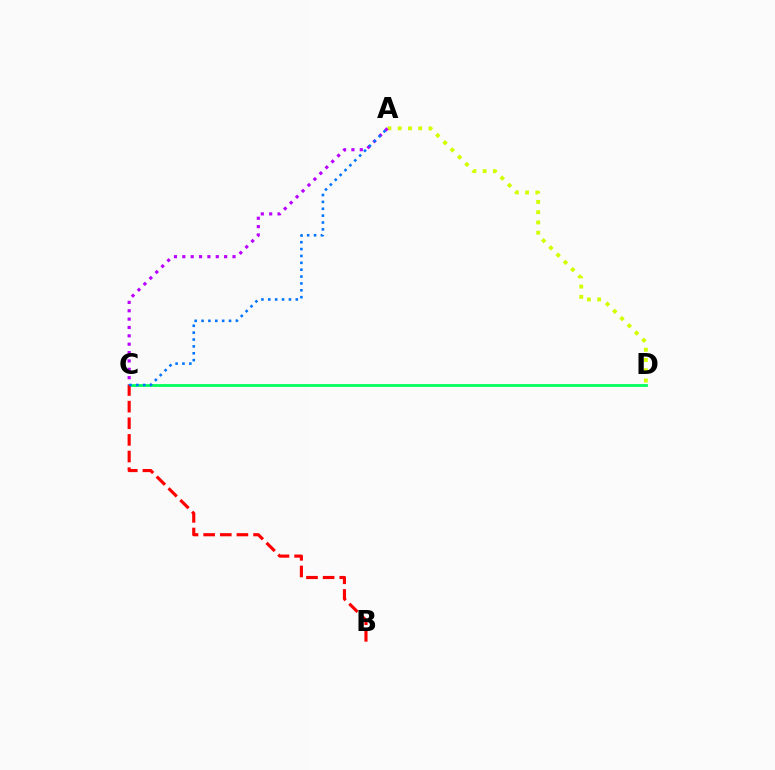{('C', 'D'): [{'color': '#00ff5c', 'line_style': 'solid', 'thickness': 1.99}], ('A', 'D'): [{'color': '#d1ff00', 'line_style': 'dotted', 'thickness': 2.79}], ('B', 'C'): [{'color': '#ff0000', 'line_style': 'dashed', 'thickness': 2.26}], ('A', 'C'): [{'color': '#b900ff', 'line_style': 'dotted', 'thickness': 2.27}, {'color': '#0074ff', 'line_style': 'dotted', 'thickness': 1.87}]}